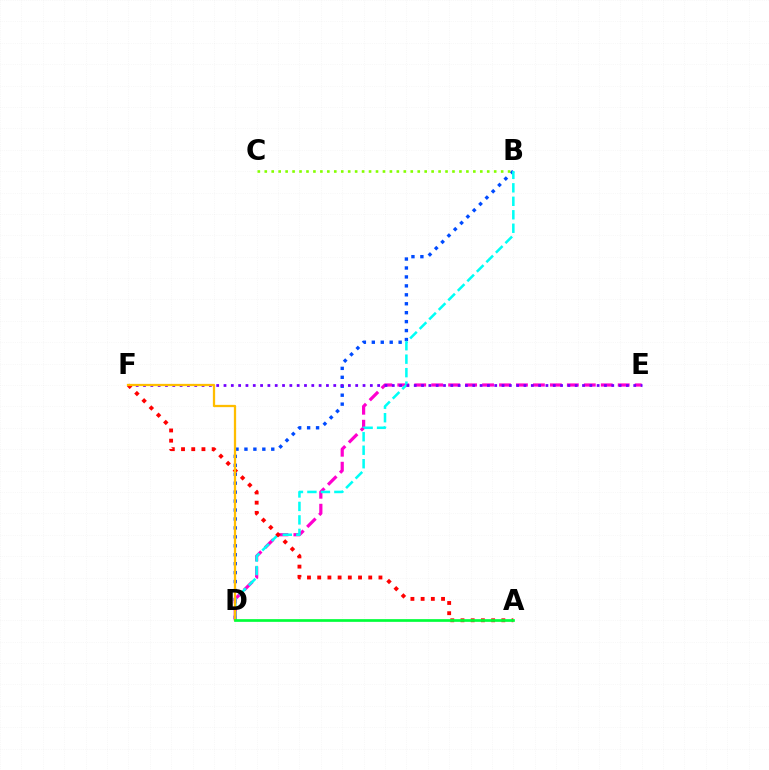{('B', 'D'): [{'color': '#004bff', 'line_style': 'dotted', 'thickness': 2.43}, {'color': '#00fff6', 'line_style': 'dashed', 'thickness': 1.83}], ('D', 'E'): [{'color': '#ff00cf', 'line_style': 'dashed', 'thickness': 2.3}], ('E', 'F'): [{'color': '#7200ff', 'line_style': 'dotted', 'thickness': 1.99}], ('A', 'F'): [{'color': '#ff0000', 'line_style': 'dotted', 'thickness': 2.77}], ('D', 'F'): [{'color': '#ffbd00', 'line_style': 'solid', 'thickness': 1.64}], ('B', 'C'): [{'color': '#84ff00', 'line_style': 'dotted', 'thickness': 1.89}], ('A', 'D'): [{'color': '#00ff39', 'line_style': 'solid', 'thickness': 1.94}]}